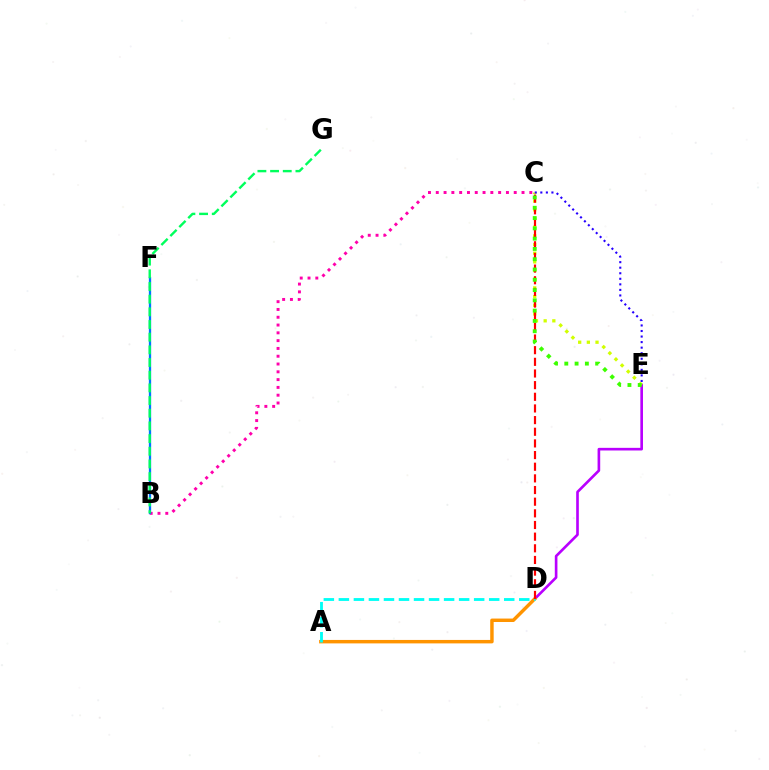{('D', 'E'): [{'color': '#b900ff', 'line_style': 'solid', 'thickness': 1.9}], ('A', 'D'): [{'color': '#ff9400', 'line_style': 'solid', 'thickness': 2.48}, {'color': '#00fff6', 'line_style': 'dashed', 'thickness': 2.04}], ('B', 'C'): [{'color': '#ff00ac', 'line_style': 'dotted', 'thickness': 2.12}], ('C', 'E'): [{'color': '#d1ff00', 'line_style': 'dotted', 'thickness': 2.36}, {'color': '#2500ff', 'line_style': 'dotted', 'thickness': 1.51}, {'color': '#3dff00', 'line_style': 'dotted', 'thickness': 2.79}], ('B', 'F'): [{'color': '#0074ff', 'line_style': 'solid', 'thickness': 1.66}], ('B', 'G'): [{'color': '#00ff5c', 'line_style': 'dashed', 'thickness': 1.72}], ('C', 'D'): [{'color': '#ff0000', 'line_style': 'dashed', 'thickness': 1.58}]}